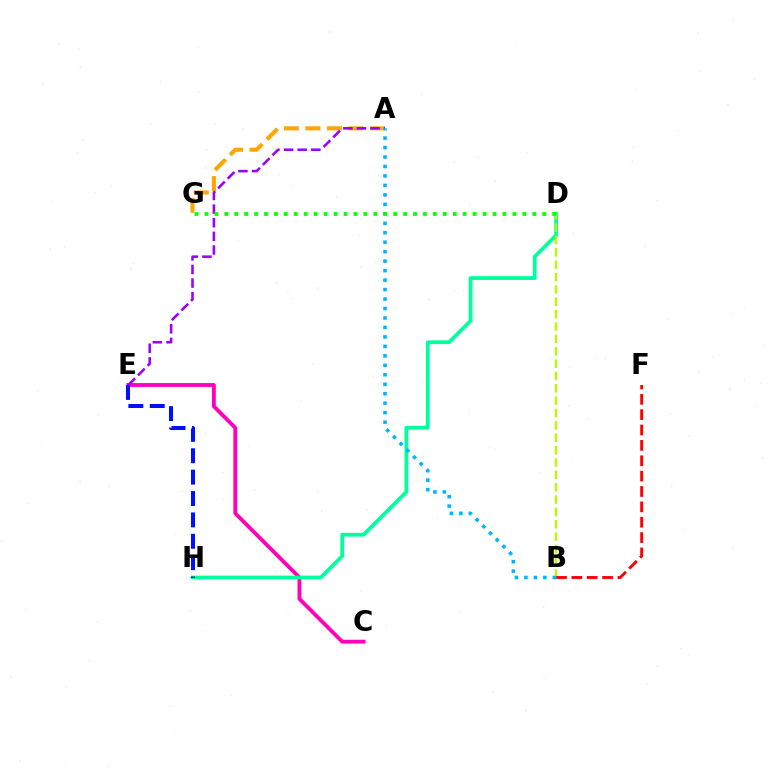{('A', 'G'): [{'color': '#ffa500', 'line_style': 'dashed', 'thickness': 2.93}], ('C', 'E'): [{'color': '#ff00bd', 'line_style': 'solid', 'thickness': 2.76}], ('A', 'E'): [{'color': '#9b00ff', 'line_style': 'dashed', 'thickness': 1.85}], ('D', 'H'): [{'color': '#00ff9d', 'line_style': 'solid', 'thickness': 2.72}], ('B', 'D'): [{'color': '#b3ff00', 'line_style': 'dashed', 'thickness': 1.68}], ('B', 'F'): [{'color': '#ff0000', 'line_style': 'dashed', 'thickness': 2.09}], ('A', 'B'): [{'color': '#00b5ff', 'line_style': 'dotted', 'thickness': 2.57}], ('E', 'H'): [{'color': '#0010ff', 'line_style': 'dashed', 'thickness': 2.9}], ('D', 'G'): [{'color': '#08ff00', 'line_style': 'dotted', 'thickness': 2.7}]}